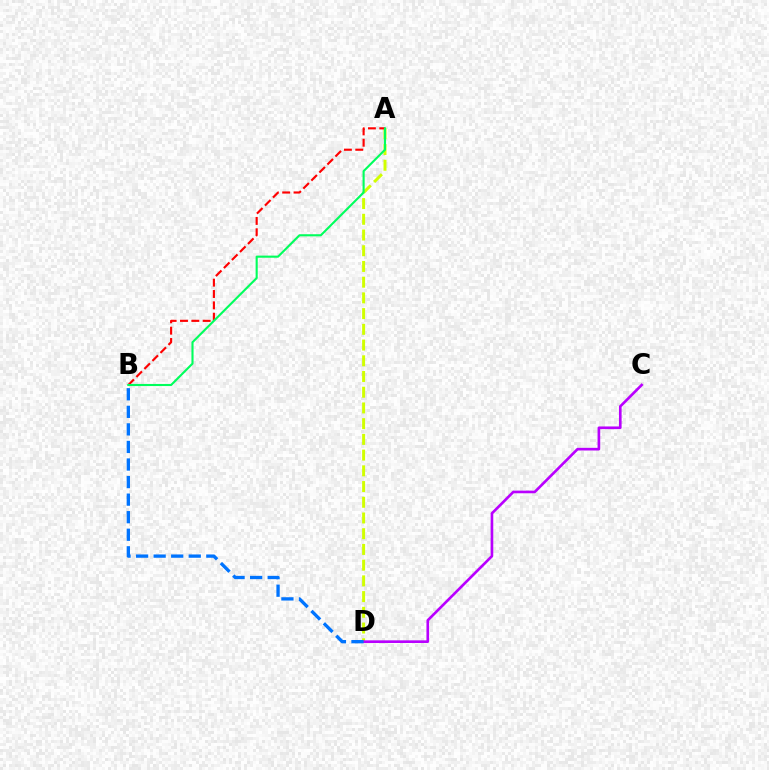{('A', 'D'): [{'color': '#d1ff00', 'line_style': 'dashed', 'thickness': 2.14}], ('A', 'B'): [{'color': '#ff0000', 'line_style': 'dashed', 'thickness': 1.54}, {'color': '#00ff5c', 'line_style': 'solid', 'thickness': 1.53}], ('C', 'D'): [{'color': '#b900ff', 'line_style': 'solid', 'thickness': 1.91}], ('B', 'D'): [{'color': '#0074ff', 'line_style': 'dashed', 'thickness': 2.39}]}